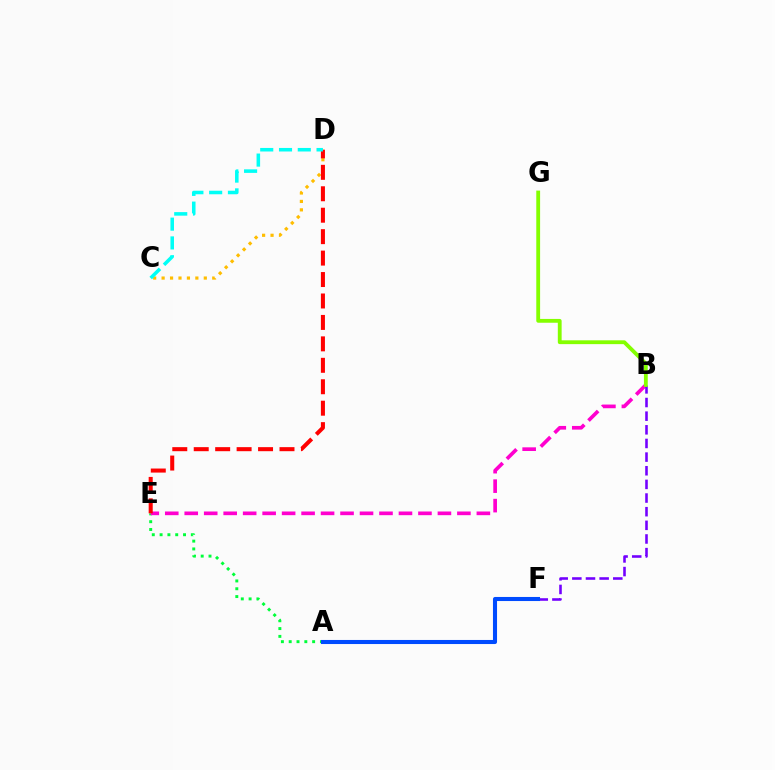{('A', 'E'): [{'color': '#00ff39', 'line_style': 'dotted', 'thickness': 2.12}], ('B', 'E'): [{'color': '#ff00cf', 'line_style': 'dashed', 'thickness': 2.65}], ('C', 'D'): [{'color': '#ffbd00', 'line_style': 'dotted', 'thickness': 2.29}, {'color': '#00fff6', 'line_style': 'dashed', 'thickness': 2.55}], ('D', 'E'): [{'color': '#ff0000', 'line_style': 'dashed', 'thickness': 2.91}], ('B', 'F'): [{'color': '#7200ff', 'line_style': 'dashed', 'thickness': 1.85}], ('B', 'G'): [{'color': '#84ff00', 'line_style': 'solid', 'thickness': 2.75}], ('A', 'F'): [{'color': '#004bff', 'line_style': 'solid', 'thickness': 2.94}]}